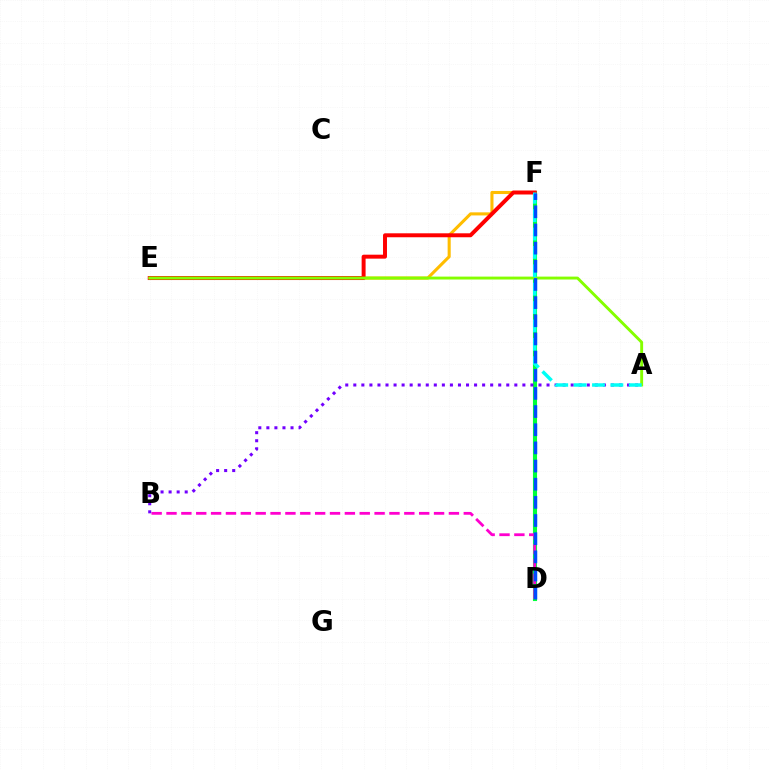{('D', 'F'): [{'color': '#00ff39', 'line_style': 'solid', 'thickness': 2.95}, {'color': '#004bff', 'line_style': 'dashed', 'thickness': 2.47}], ('B', 'D'): [{'color': '#ff00cf', 'line_style': 'dashed', 'thickness': 2.02}], ('E', 'F'): [{'color': '#ffbd00', 'line_style': 'solid', 'thickness': 2.22}, {'color': '#ff0000', 'line_style': 'solid', 'thickness': 2.85}], ('A', 'B'): [{'color': '#7200ff', 'line_style': 'dotted', 'thickness': 2.19}], ('A', 'E'): [{'color': '#84ff00', 'line_style': 'solid', 'thickness': 2.09}], ('A', 'F'): [{'color': '#00fff6', 'line_style': 'dashed', 'thickness': 2.5}]}